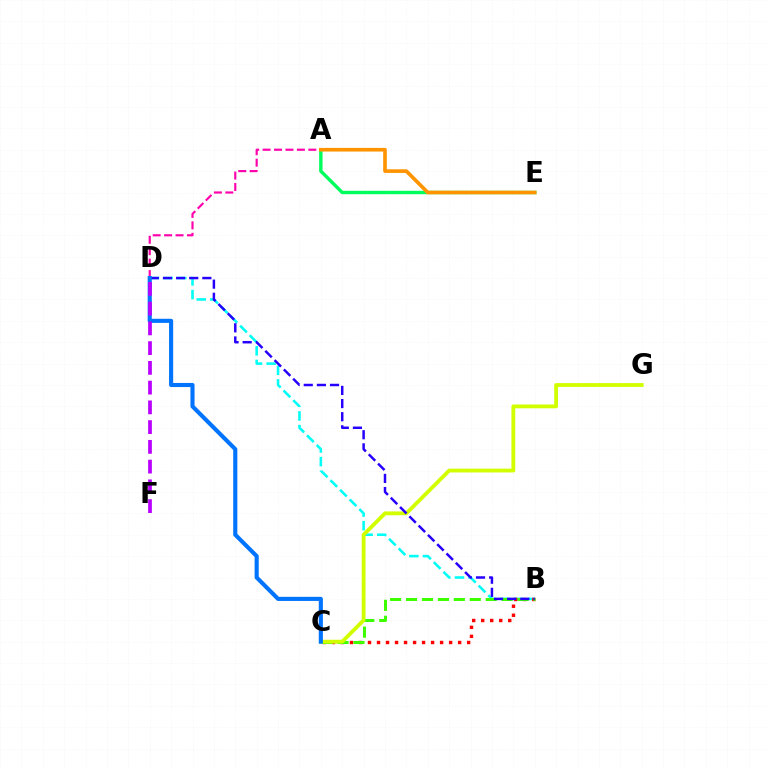{('A', 'D'): [{'color': '#ff00ac', 'line_style': 'dashed', 'thickness': 1.55}], ('B', 'D'): [{'color': '#00fff6', 'line_style': 'dashed', 'thickness': 1.85}, {'color': '#2500ff', 'line_style': 'dashed', 'thickness': 1.78}], ('B', 'C'): [{'color': '#ff0000', 'line_style': 'dotted', 'thickness': 2.45}, {'color': '#3dff00', 'line_style': 'dashed', 'thickness': 2.16}], ('A', 'E'): [{'color': '#00ff5c', 'line_style': 'solid', 'thickness': 2.45}, {'color': '#ff9400', 'line_style': 'solid', 'thickness': 2.63}], ('C', 'G'): [{'color': '#d1ff00', 'line_style': 'solid', 'thickness': 2.75}], ('C', 'D'): [{'color': '#0074ff', 'line_style': 'solid', 'thickness': 2.96}], ('D', 'F'): [{'color': '#b900ff', 'line_style': 'dashed', 'thickness': 2.68}]}